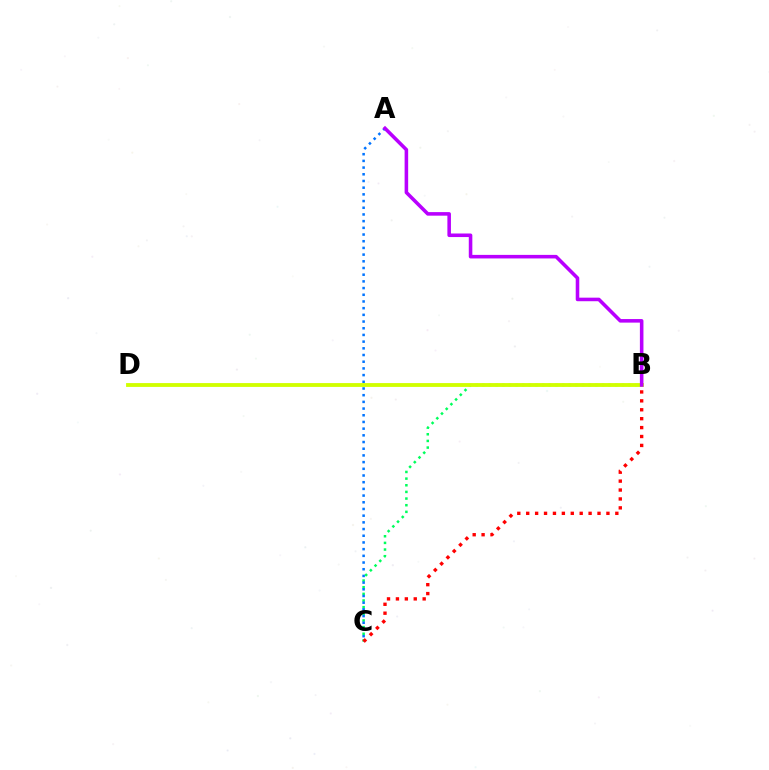{('B', 'C'): [{'color': '#00ff5c', 'line_style': 'dotted', 'thickness': 1.81}, {'color': '#ff0000', 'line_style': 'dotted', 'thickness': 2.42}], ('A', 'C'): [{'color': '#0074ff', 'line_style': 'dotted', 'thickness': 1.82}], ('B', 'D'): [{'color': '#d1ff00', 'line_style': 'solid', 'thickness': 2.76}], ('A', 'B'): [{'color': '#b900ff', 'line_style': 'solid', 'thickness': 2.56}]}